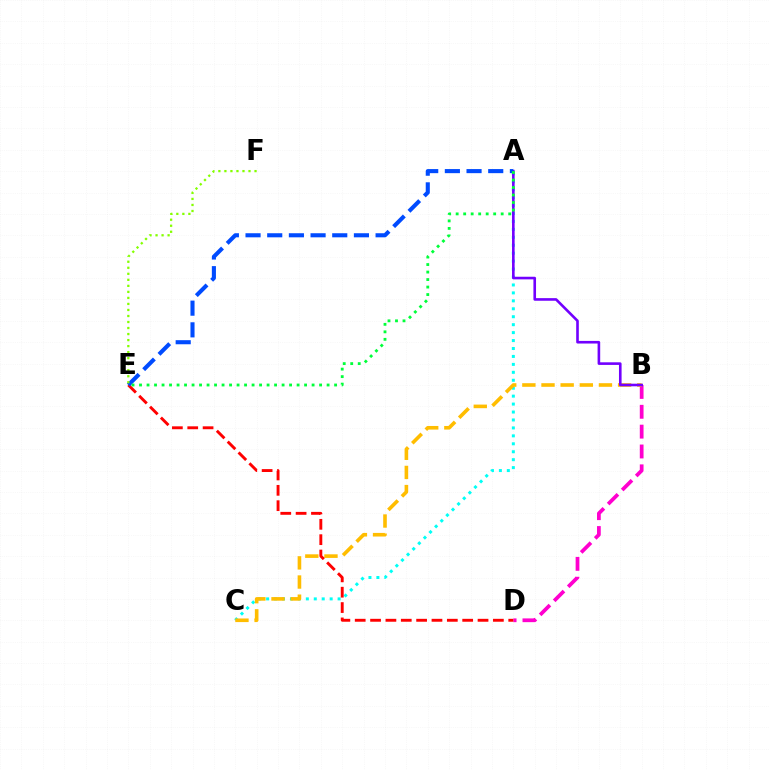{('B', 'D'): [{'color': '#ff00cf', 'line_style': 'dashed', 'thickness': 2.7}], ('A', 'C'): [{'color': '#00fff6', 'line_style': 'dotted', 'thickness': 2.16}], ('B', 'C'): [{'color': '#ffbd00', 'line_style': 'dashed', 'thickness': 2.6}], ('D', 'E'): [{'color': '#ff0000', 'line_style': 'dashed', 'thickness': 2.09}], ('A', 'B'): [{'color': '#7200ff', 'line_style': 'solid', 'thickness': 1.88}], ('A', 'E'): [{'color': '#004bff', 'line_style': 'dashed', 'thickness': 2.94}, {'color': '#00ff39', 'line_style': 'dotted', 'thickness': 2.04}], ('E', 'F'): [{'color': '#84ff00', 'line_style': 'dotted', 'thickness': 1.64}]}